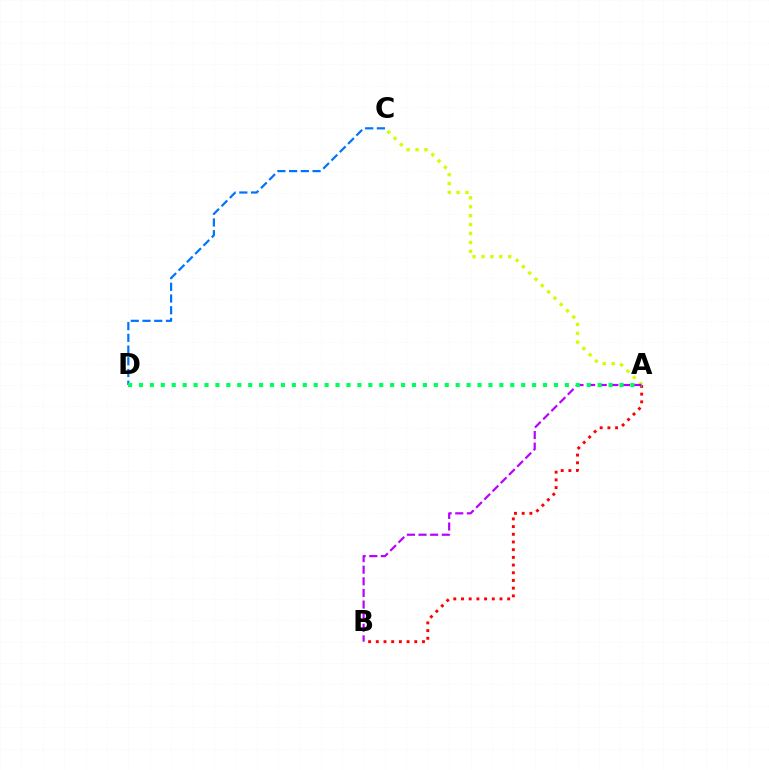{('A', 'C'): [{'color': '#d1ff00', 'line_style': 'dotted', 'thickness': 2.42}], ('A', 'B'): [{'color': '#ff0000', 'line_style': 'dotted', 'thickness': 2.09}, {'color': '#b900ff', 'line_style': 'dashed', 'thickness': 1.58}], ('C', 'D'): [{'color': '#0074ff', 'line_style': 'dashed', 'thickness': 1.59}], ('A', 'D'): [{'color': '#00ff5c', 'line_style': 'dotted', 'thickness': 2.97}]}